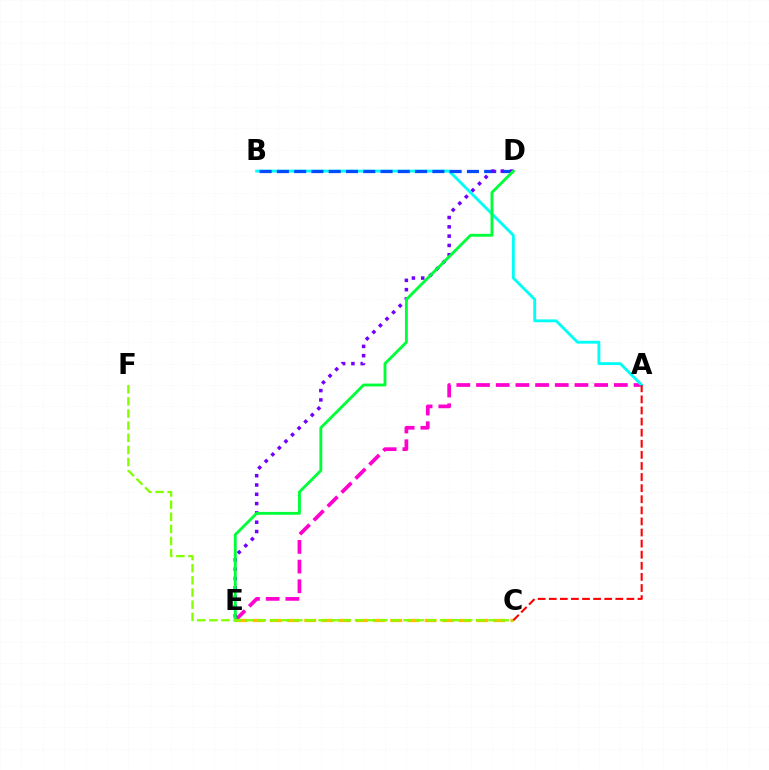{('A', 'E'): [{'color': '#ff00cf', 'line_style': 'dashed', 'thickness': 2.67}], ('A', 'B'): [{'color': '#00fff6', 'line_style': 'solid', 'thickness': 2.07}], ('B', 'D'): [{'color': '#004bff', 'line_style': 'dashed', 'thickness': 2.35}], ('C', 'E'): [{'color': '#ffbd00', 'line_style': 'dashed', 'thickness': 2.34}], ('D', 'E'): [{'color': '#7200ff', 'line_style': 'dotted', 'thickness': 2.53}, {'color': '#00ff39', 'line_style': 'solid', 'thickness': 2.06}], ('C', 'F'): [{'color': '#84ff00', 'line_style': 'dashed', 'thickness': 1.65}], ('A', 'C'): [{'color': '#ff0000', 'line_style': 'dashed', 'thickness': 1.51}]}